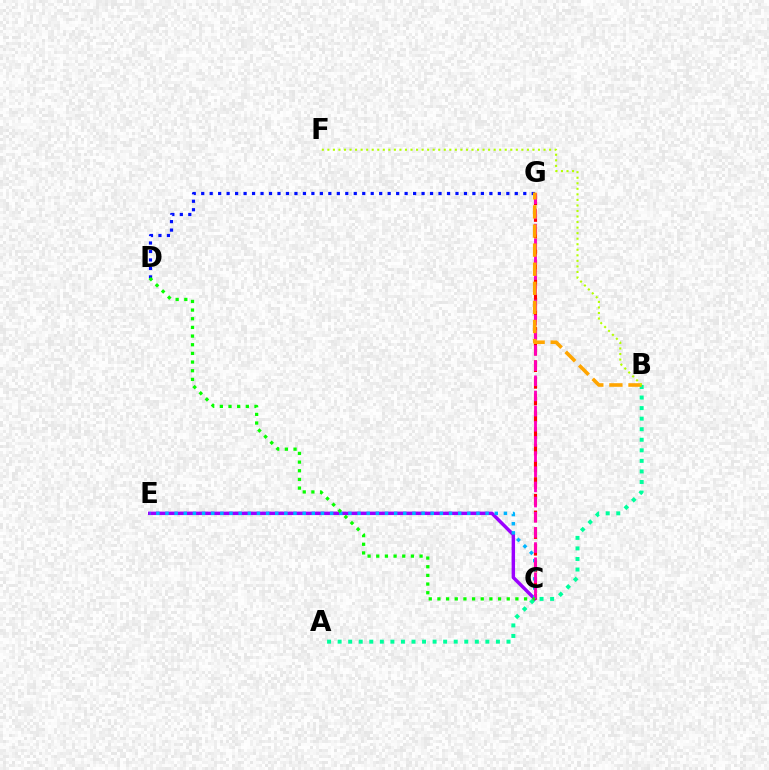{('C', 'E'): [{'color': '#9b00ff', 'line_style': 'solid', 'thickness': 2.48}, {'color': '#00b5ff', 'line_style': 'dotted', 'thickness': 2.49}], ('C', 'G'): [{'color': '#ff0000', 'line_style': 'dashed', 'thickness': 2.27}, {'color': '#ff00bd', 'line_style': 'dashed', 'thickness': 2.06}], ('A', 'B'): [{'color': '#00ff9d', 'line_style': 'dotted', 'thickness': 2.87}], ('D', 'G'): [{'color': '#0010ff', 'line_style': 'dotted', 'thickness': 2.3}], ('C', 'D'): [{'color': '#08ff00', 'line_style': 'dotted', 'thickness': 2.35}], ('B', 'G'): [{'color': '#ffa500', 'line_style': 'dashed', 'thickness': 2.59}], ('B', 'F'): [{'color': '#b3ff00', 'line_style': 'dotted', 'thickness': 1.51}]}